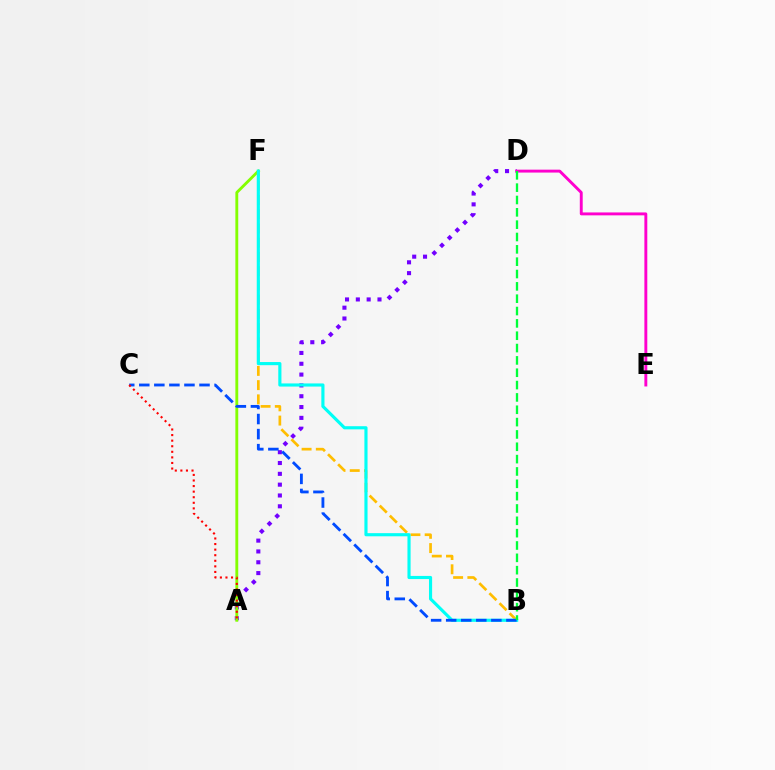{('A', 'D'): [{'color': '#7200ff', 'line_style': 'dotted', 'thickness': 2.94}], ('A', 'F'): [{'color': '#84ff00', 'line_style': 'solid', 'thickness': 2.06}], ('B', 'F'): [{'color': '#ffbd00', 'line_style': 'dashed', 'thickness': 1.94}, {'color': '#00fff6', 'line_style': 'solid', 'thickness': 2.26}], ('D', 'E'): [{'color': '#ff00cf', 'line_style': 'solid', 'thickness': 2.09}], ('B', 'C'): [{'color': '#004bff', 'line_style': 'dashed', 'thickness': 2.05}], ('B', 'D'): [{'color': '#00ff39', 'line_style': 'dashed', 'thickness': 1.68}], ('A', 'C'): [{'color': '#ff0000', 'line_style': 'dotted', 'thickness': 1.52}]}